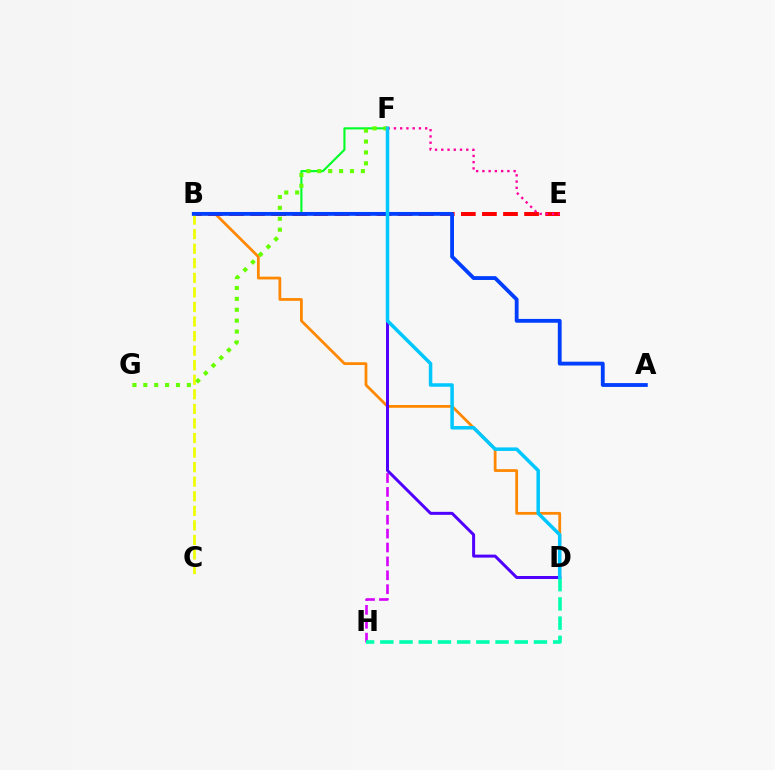{('B', 'D'): [{'color': '#ff8800', 'line_style': 'solid', 'thickness': 1.99}], ('B', 'E'): [{'color': '#ff0000', 'line_style': 'dashed', 'thickness': 2.86}], ('B', 'F'): [{'color': '#00ff27', 'line_style': 'solid', 'thickness': 1.53}], ('F', 'H'): [{'color': '#d600ff', 'line_style': 'dashed', 'thickness': 1.89}], ('D', 'F'): [{'color': '#4f00ff', 'line_style': 'solid', 'thickness': 2.15}, {'color': '#00c7ff', 'line_style': 'solid', 'thickness': 2.53}], ('E', 'F'): [{'color': '#ff00a0', 'line_style': 'dotted', 'thickness': 1.7}], ('B', 'C'): [{'color': '#eeff00', 'line_style': 'dashed', 'thickness': 1.98}], ('D', 'H'): [{'color': '#00ffaf', 'line_style': 'dashed', 'thickness': 2.61}], ('A', 'B'): [{'color': '#003fff', 'line_style': 'solid', 'thickness': 2.76}], ('F', 'G'): [{'color': '#66ff00', 'line_style': 'dotted', 'thickness': 2.96}]}